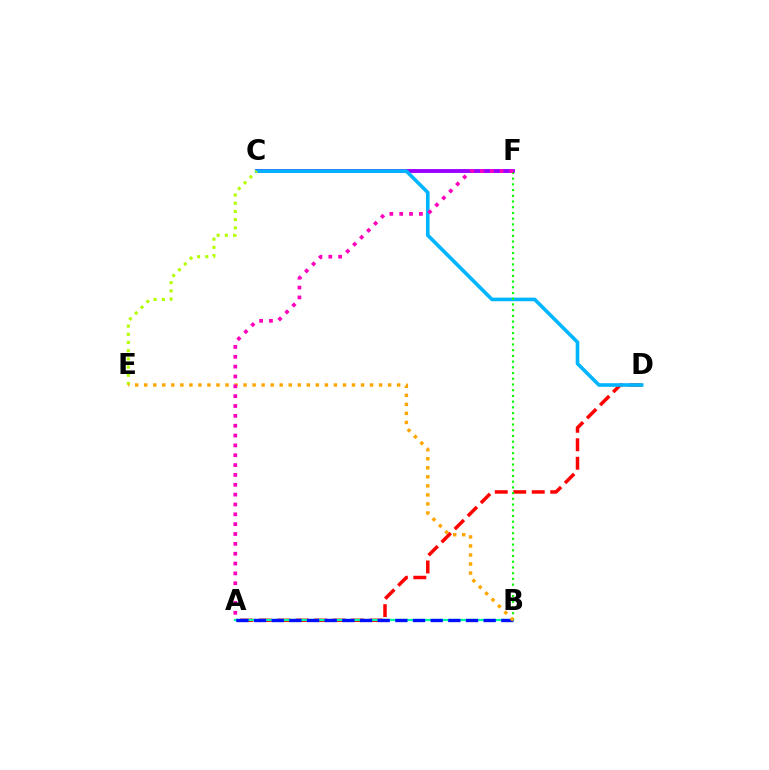{('C', 'F'): [{'color': '#9b00ff', 'line_style': 'solid', 'thickness': 2.79}], ('A', 'D'): [{'color': '#ff0000', 'line_style': 'dashed', 'thickness': 2.51}], ('A', 'B'): [{'color': '#00ff9d', 'line_style': 'solid', 'thickness': 1.64}, {'color': '#0010ff', 'line_style': 'dashed', 'thickness': 2.4}], ('C', 'D'): [{'color': '#00b5ff', 'line_style': 'solid', 'thickness': 2.6}], ('B', 'F'): [{'color': '#08ff00', 'line_style': 'dotted', 'thickness': 1.55}], ('C', 'E'): [{'color': '#b3ff00', 'line_style': 'dotted', 'thickness': 2.23}], ('B', 'E'): [{'color': '#ffa500', 'line_style': 'dotted', 'thickness': 2.45}], ('A', 'F'): [{'color': '#ff00bd', 'line_style': 'dotted', 'thickness': 2.68}]}